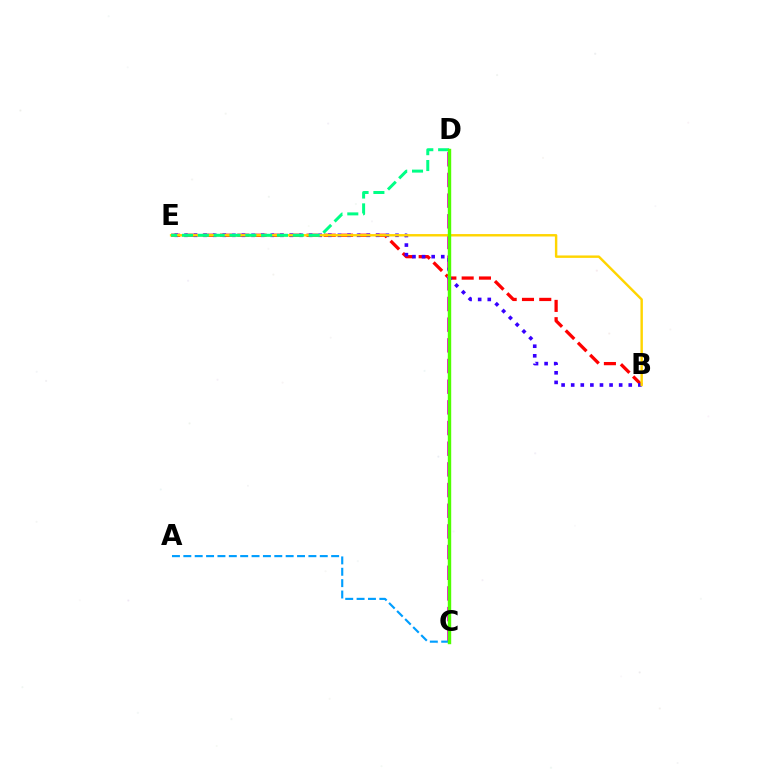{('B', 'E'): [{'color': '#ff0000', 'line_style': 'dashed', 'thickness': 2.35}, {'color': '#3700ff', 'line_style': 'dotted', 'thickness': 2.61}, {'color': '#ffd500', 'line_style': 'solid', 'thickness': 1.75}], ('C', 'D'): [{'color': '#ff00ed', 'line_style': 'dashed', 'thickness': 2.81}, {'color': '#4fff00', 'line_style': 'solid', 'thickness': 2.45}], ('D', 'E'): [{'color': '#00ff86', 'line_style': 'dashed', 'thickness': 2.15}], ('A', 'C'): [{'color': '#009eff', 'line_style': 'dashed', 'thickness': 1.54}]}